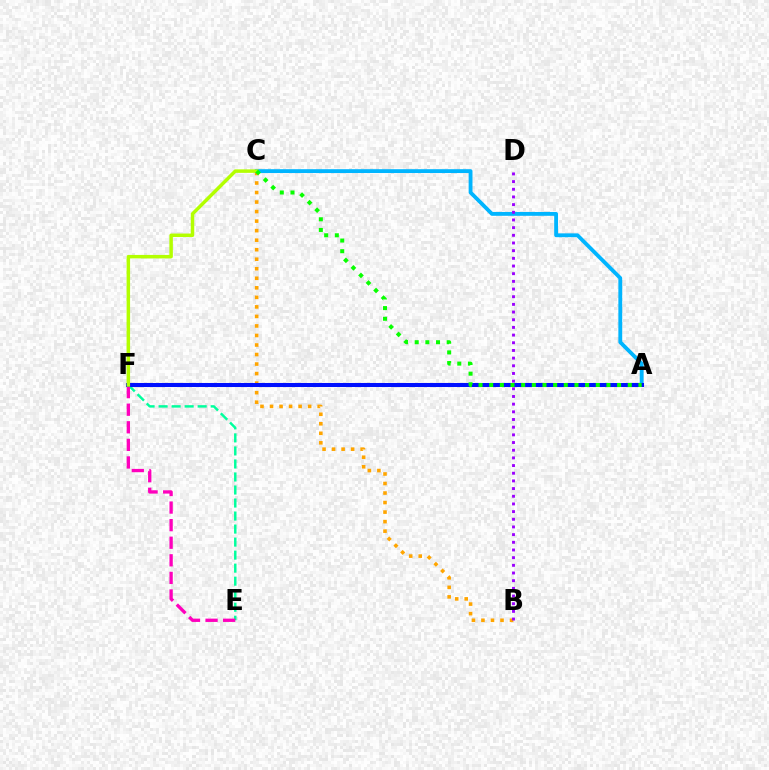{('B', 'C'): [{'color': '#ffa500', 'line_style': 'dotted', 'thickness': 2.59}], ('A', 'F'): [{'color': '#ff0000', 'line_style': 'solid', 'thickness': 2.89}, {'color': '#0010ff', 'line_style': 'solid', 'thickness': 2.91}], ('E', 'F'): [{'color': '#00ff9d', 'line_style': 'dashed', 'thickness': 1.77}, {'color': '#ff00bd', 'line_style': 'dashed', 'thickness': 2.39}], ('A', 'C'): [{'color': '#00b5ff', 'line_style': 'solid', 'thickness': 2.76}, {'color': '#08ff00', 'line_style': 'dotted', 'thickness': 2.9}], ('C', 'F'): [{'color': '#b3ff00', 'line_style': 'solid', 'thickness': 2.51}], ('B', 'D'): [{'color': '#9b00ff', 'line_style': 'dotted', 'thickness': 2.09}]}